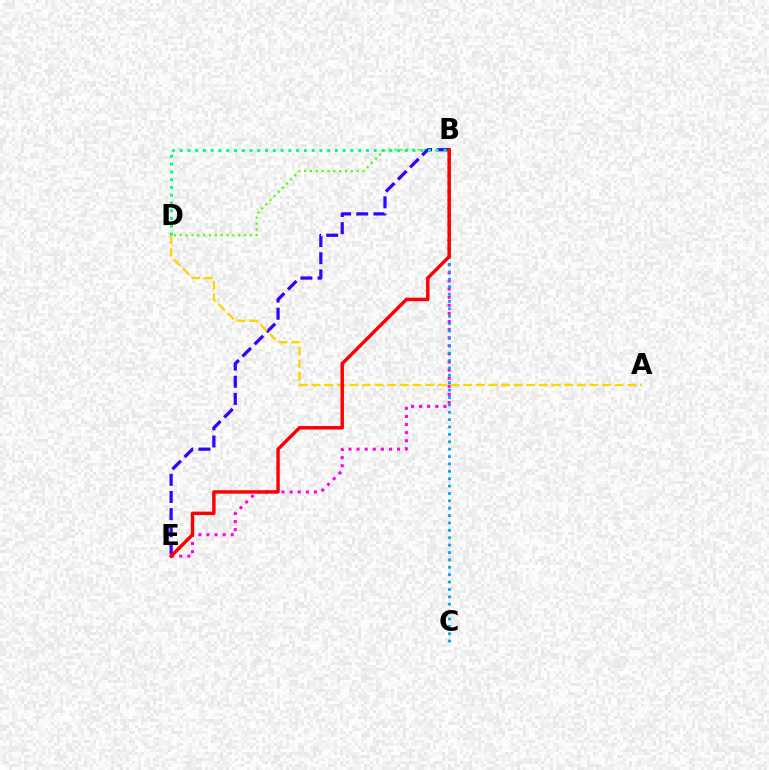{('B', 'E'): [{'color': '#ff00ed', 'line_style': 'dotted', 'thickness': 2.2}, {'color': '#3700ff', 'line_style': 'dashed', 'thickness': 2.33}, {'color': '#ff0000', 'line_style': 'solid', 'thickness': 2.48}], ('B', 'D'): [{'color': '#4fff00', 'line_style': 'dotted', 'thickness': 1.59}, {'color': '#00ff86', 'line_style': 'dotted', 'thickness': 2.11}], ('A', 'D'): [{'color': '#ffd500', 'line_style': 'dashed', 'thickness': 1.72}], ('B', 'C'): [{'color': '#009eff', 'line_style': 'dotted', 'thickness': 2.01}]}